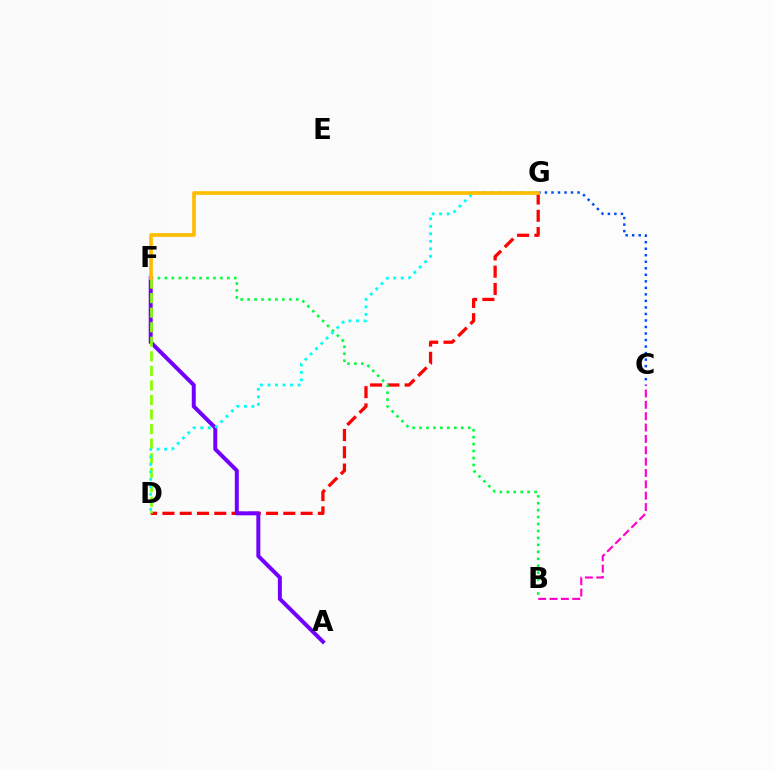{('D', 'G'): [{'color': '#ff0000', 'line_style': 'dashed', 'thickness': 2.35}, {'color': '#00fff6', 'line_style': 'dotted', 'thickness': 2.04}], ('B', 'F'): [{'color': '#00ff39', 'line_style': 'dotted', 'thickness': 1.89}], ('C', 'G'): [{'color': '#004bff', 'line_style': 'dotted', 'thickness': 1.77}], ('A', 'F'): [{'color': '#7200ff', 'line_style': 'solid', 'thickness': 2.86}], ('D', 'F'): [{'color': '#84ff00', 'line_style': 'dashed', 'thickness': 1.98}], ('F', 'G'): [{'color': '#ffbd00', 'line_style': 'solid', 'thickness': 2.66}], ('B', 'C'): [{'color': '#ff00cf', 'line_style': 'dashed', 'thickness': 1.54}]}